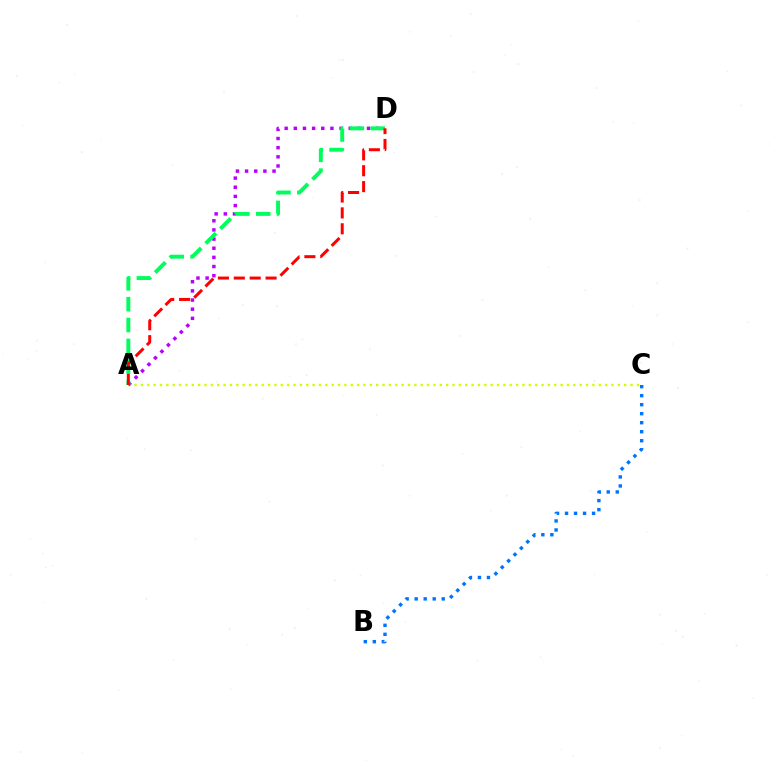{('A', 'C'): [{'color': '#d1ff00', 'line_style': 'dotted', 'thickness': 1.73}], ('A', 'D'): [{'color': '#b900ff', 'line_style': 'dotted', 'thickness': 2.49}, {'color': '#00ff5c', 'line_style': 'dashed', 'thickness': 2.83}, {'color': '#ff0000', 'line_style': 'dashed', 'thickness': 2.16}], ('B', 'C'): [{'color': '#0074ff', 'line_style': 'dotted', 'thickness': 2.45}]}